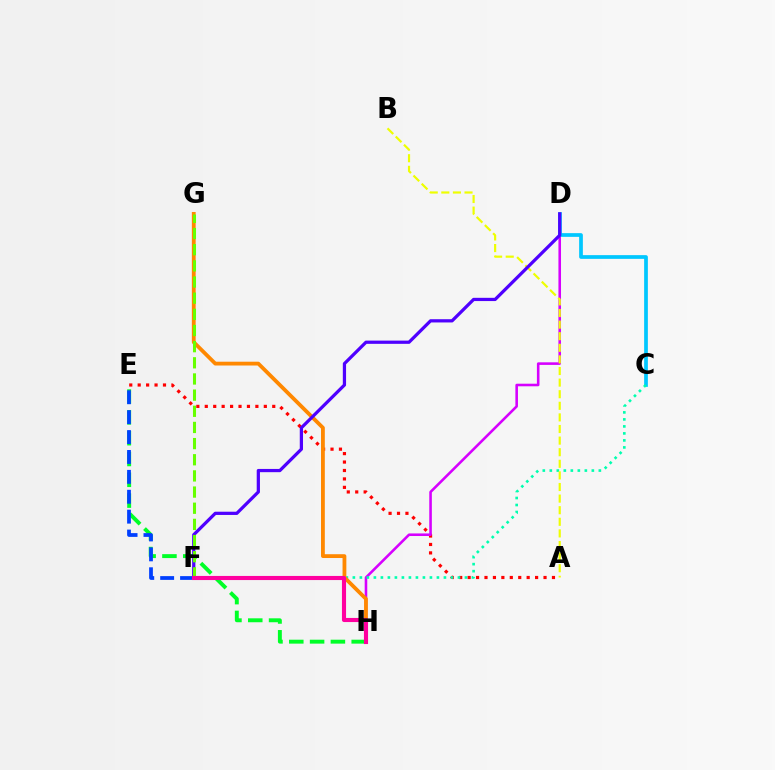{('A', 'E'): [{'color': '#ff0000', 'line_style': 'dotted', 'thickness': 2.29}], ('E', 'H'): [{'color': '#00ff27', 'line_style': 'dashed', 'thickness': 2.83}], ('D', 'H'): [{'color': '#d600ff', 'line_style': 'solid', 'thickness': 1.86}], ('C', 'D'): [{'color': '#00c7ff', 'line_style': 'solid', 'thickness': 2.67}], ('C', 'F'): [{'color': '#00ffaf', 'line_style': 'dotted', 'thickness': 1.9}], ('G', 'H'): [{'color': '#ff8800', 'line_style': 'solid', 'thickness': 2.74}], ('E', 'F'): [{'color': '#003fff', 'line_style': 'dashed', 'thickness': 2.7}], ('A', 'B'): [{'color': '#eeff00', 'line_style': 'dashed', 'thickness': 1.58}], ('D', 'F'): [{'color': '#4f00ff', 'line_style': 'solid', 'thickness': 2.33}], ('F', 'G'): [{'color': '#66ff00', 'line_style': 'dashed', 'thickness': 2.19}], ('F', 'H'): [{'color': '#ff00a0', 'line_style': 'solid', 'thickness': 2.96}]}